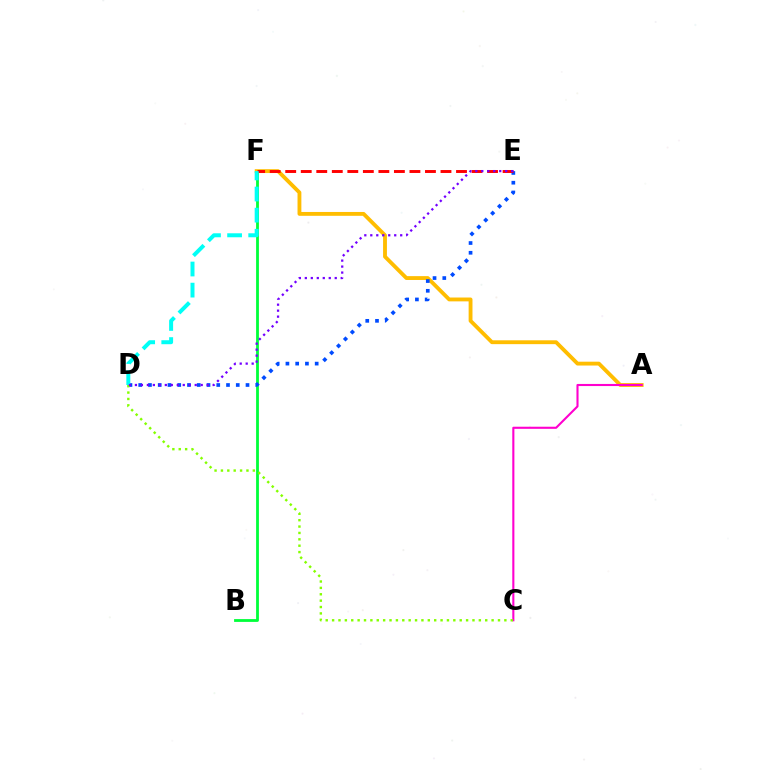{('B', 'F'): [{'color': '#00ff39', 'line_style': 'solid', 'thickness': 2.02}], ('A', 'F'): [{'color': '#ffbd00', 'line_style': 'solid', 'thickness': 2.77}], ('D', 'E'): [{'color': '#004bff', 'line_style': 'dotted', 'thickness': 2.65}, {'color': '#7200ff', 'line_style': 'dotted', 'thickness': 1.63}], ('E', 'F'): [{'color': '#ff0000', 'line_style': 'dashed', 'thickness': 2.11}], ('A', 'C'): [{'color': '#ff00cf', 'line_style': 'solid', 'thickness': 1.52}], ('C', 'D'): [{'color': '#84ff00', 'line_style': 'dotted', 'thickness': 1.73}], ('D', 'F'): [{'color': '#00fff6', 'line_style': 'dashed', 'thickness': 2.87}]}